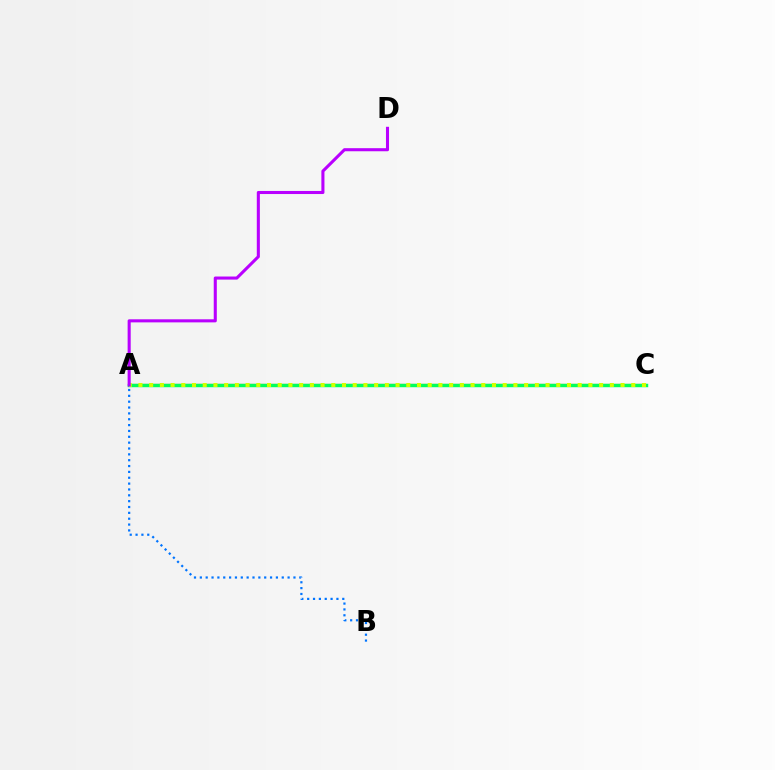{('A', 'C'): [{'color': '#ff0000', 'line_style': 'solid', 'thickness': 1.54}, {'color': '#00ff5c', 'line_style': 'solid', 'thickness': 2.47}, {'color': '#d1ff00', 'line_style': 'dotted', 'thickness': 2.91}], ('A', 'D'): [{'color': '#b900ff', 'line_style': 'solid', 'thickness': 2.21}], ('A', 'B'): [{'color': '#0074ff', 'line_style': 'dotted', 'thickness': 1.59}]}